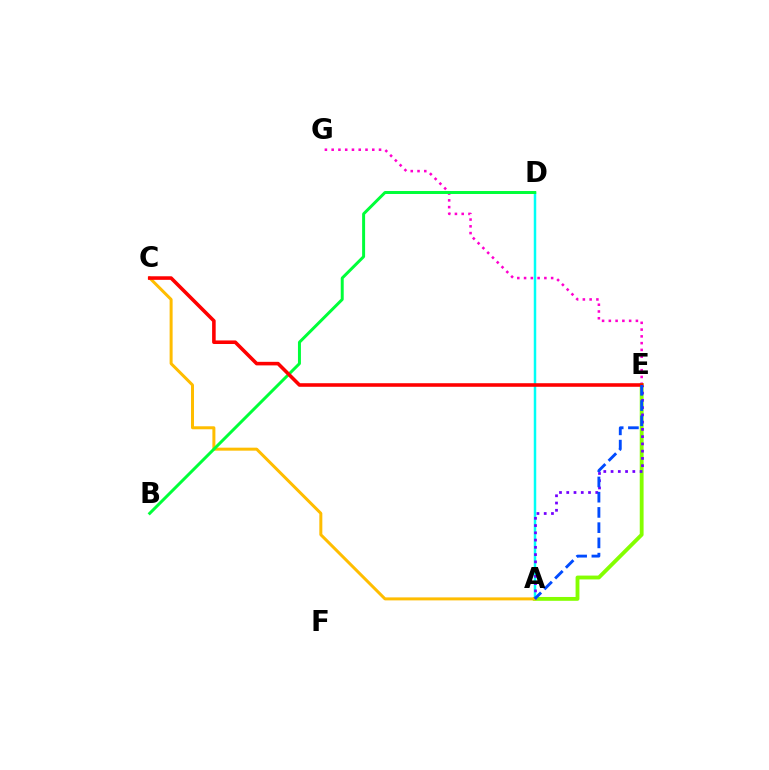{('A', 'D'): [{'color': '#00fff6', 'line_style': 'solid', 'thickness': 1.79}], ('E', 'G'): [{'color': '#ff00cf', 'line_style': 'dotted', 'thickness': 1.84}], ('A', 'E'): [{'color': '#84ff00', 'line_style': 'solid', 'thickness': 2.77}, {'color': '#7200ff', 'line_style': 'dotted', 'thickness': 1.97}, {'color': '#004bff', 'line_style': 'dashed', 'thickness': 2.07}], ('A', 'C'): [{'color': '#ffbd00', 'line_style': 'solid', 'thickness': 2.16}], ('B', 'D'): [{'color': '#00ff39', 'line_style': 'solid', 'thickness': 2.14}], ('C', 'E'): [{'color': '#ff0000', 'line_style': 'solid', 'thickness': 2.57}]}